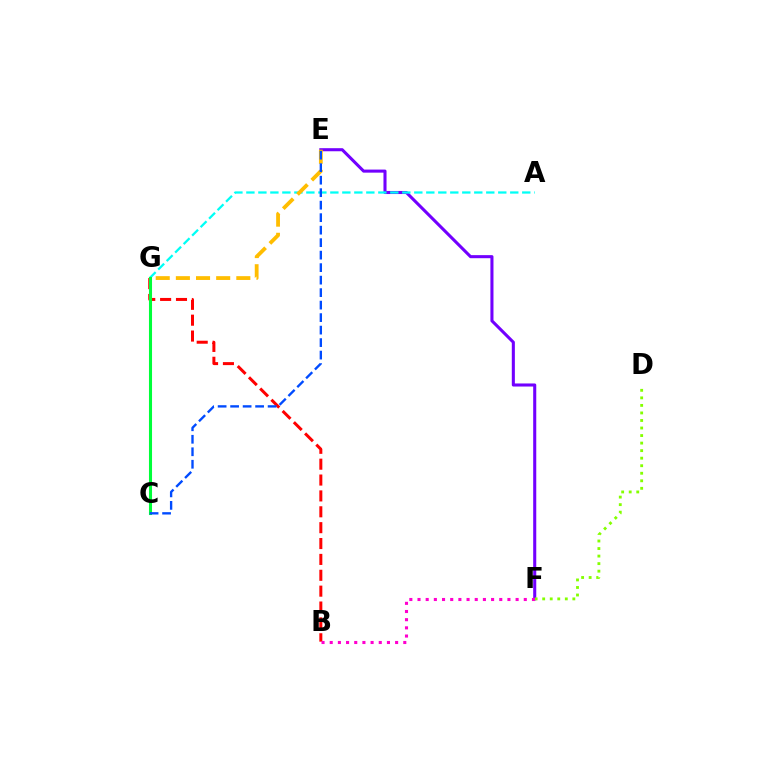{('E', 'F'): [{'color': '#7200ff', 'line_style': 'solid', 'thickness': 2.21}], ('A', 'G'): [{'color': '#00fff6', 'line_style': 'dashed', 'thickness': 1.63}], ('B', 'G'): [{'color': '#ff0000', 'line_style': 'dashed', 'thickness': 2.16}], ('D', 'F'): [{'color': '#84ff00', 'line_style': 'dotted', 'thickness': 2.05}], ('C', 'G'): [{'color': '#00ff39', 'line_style': 'solid', 'thickness': 2.21}], ('E', 'G'): [{'color': '#ffbd00', 'line_style': 'dashed', 'thickness': 2.74}], ('C', 'E'): [{'color': '#004bff', 'line_style': 'dashed', 'thickness': 1.7}], ('B', 'F'): [{'color': '#ff00cf', 'line_style': 'dotted', 'thickness': 2.22}]}